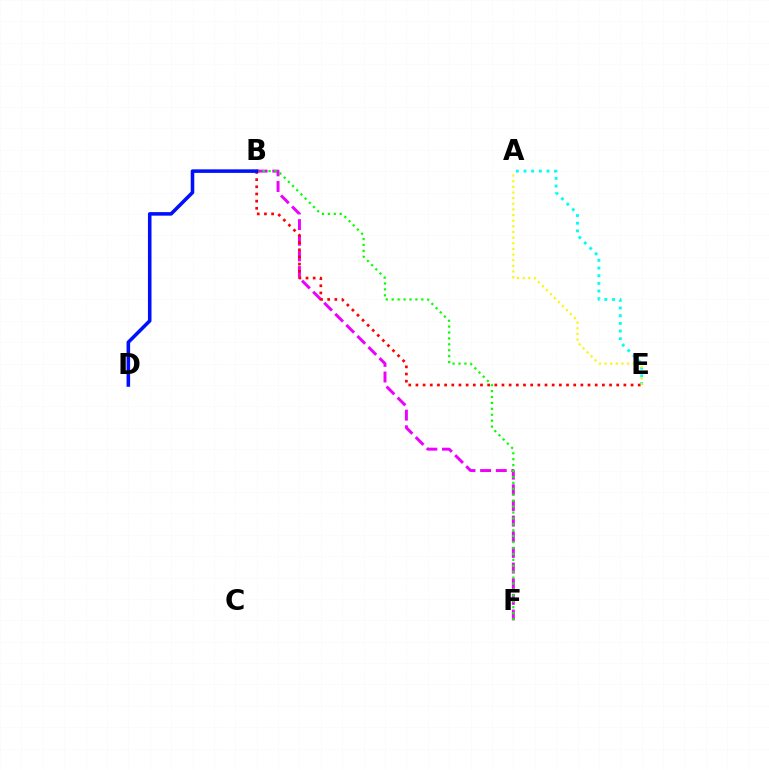{('A', 'E'): [{'color': '#00fff6', 'line_style': 'dotted', 'thickness': 2.08}, {'color': '#fcf500', 'line_style': 'dotted', 'thickness': 1.53}], ('B', 'F'): [{'color': '#ee00ff', 'line_style': 'dashed', 'thickness': 2.13}, {'color': '#08ff00', 'line_style': 'dotted', 'thickness': 1.61}], ('B', 'E'): [{'color': '#ff0000', 'line_style': 'dotted', 'thickness': 1.95}], ('B', 'D'): [{'color': '#0010ff', 'line_style': 'solid', 'thickness': 2.56}]}